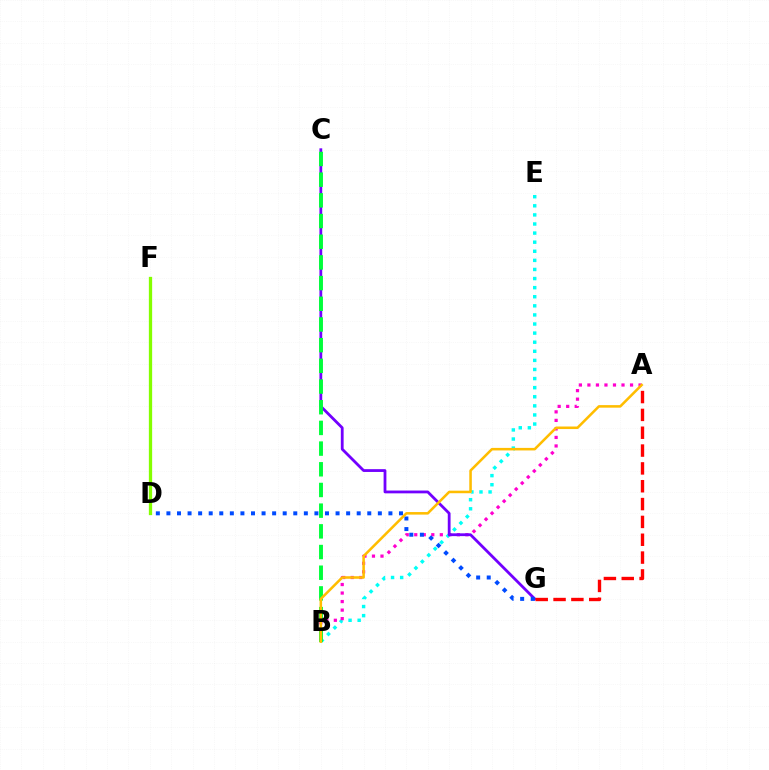{('D', 'F'): [{'color': '#84ff00', 'line_style': 'solid', 'thickness': 2.37}], ('B', 'E'): [{'color': '#00fff6', 'line_style': 'dotted', 'thickness': 2.47}], ('A', 'B'): [{'color': '#ff00cf', 'line_style': 'dotted', 'thickness': 2.32}, {'color': '#ffbd00', 'line_style': 'solid', 'thickness': 1.83}], ('C', 'G'): [{'color': '#7200ff', 'line_style': 'solid', 'thickness': 2.01}], ('B', 'C'): [{'color': '#00ff39', 'line_style': 'dashed', 'thickness': 2.81}], ('D', 'G'): [{'color': '#004bff', 'line_style': 'dotted', 'thickness': 2.87}], ('A', 'G'): [{'color': '#ff0000', 'line_style': 'dashed', 'thickness': 2.42}]}